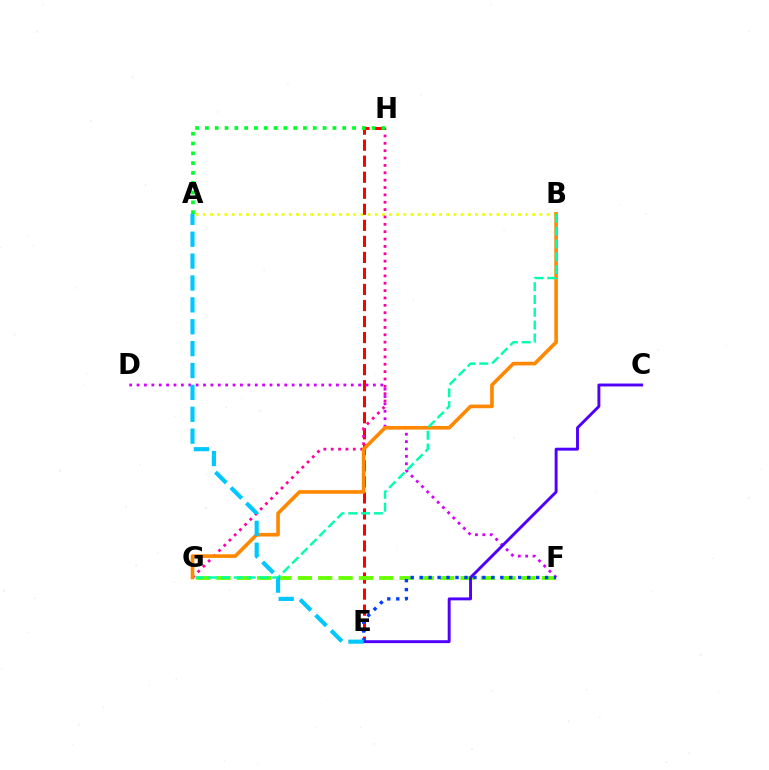{('A', 'B'): [{'color': '#eeff00', 'line_style': 'dotted', 'thickness': 1.94}], ('E', 'H'): [{'color': '#ff0000', 'line_style': 'dashed', 'thickness': 2.18}], ('D', 'F'): [{'color': '#d600ff', 'line_style': 'dotted', 'thickness': 2.01}], ('F', 'G'): [{'color': '#66ff00', 'line_style': 'dashed', 'thickness': 2.76}], ('G', 'H'): [{'color': '#ff00a0', 'line_style': 'dotted', 'thickness': 2.0}], ('C', 'E'): [{'color': '#4f00ff', 'line_style': 'solid', 'thickness': 2.1}], ('A', 'H'): [{'color': '#00ff27', 'line_style': 'dotted', 'thickness': 2.66}], ('B', 'G'): [{'color': '#ff8800', 'line_style': 'solid', 'thickness': 2.61}, {'color': '#00ffaf', 'line_style': 'dashed', 'thickness': 1.74}], ('E', 'F'): [{'color': '#003fff', 'line_style': 'dotted', 'thickness': 2.43}], ('A', 'E'): [{'color': '#00c7ff', 'line_style': 'dashed', 'thickness': 2.97}]}